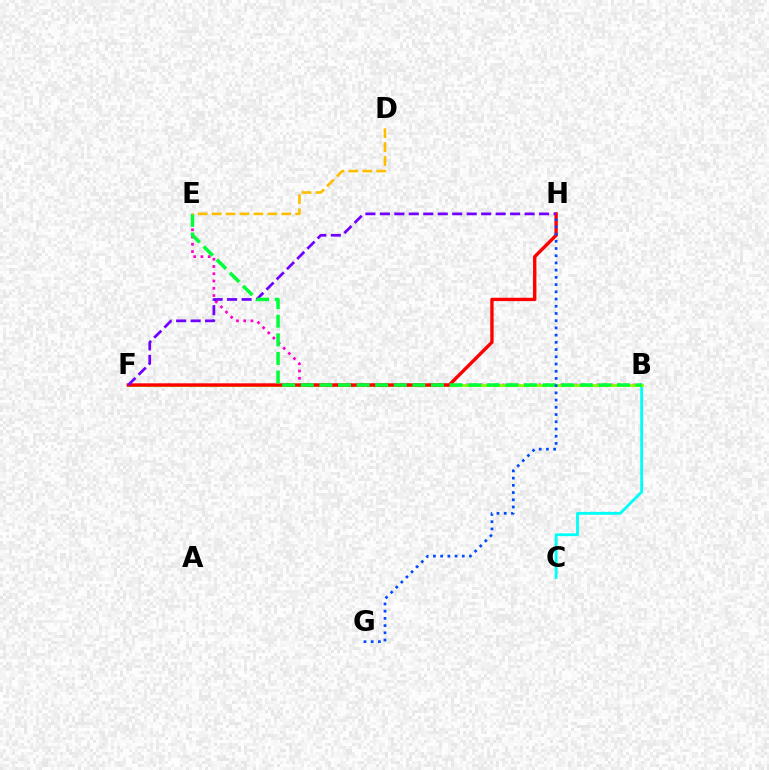{('B', 'C'): [{'color': '#00fff6', 'line_style': 'solid', 'thickness': 2.05}], ('B', 'E'): [{'color': '#ff00cf', 'line_style': 'dotted', 'thickness': 1.97}, {'color': '#00ff39', 'line_style': 'dashed', 'thickness': 2.53}], ('B', 'F'): [{'color': '#84ff00', 'line_style': 'solid', 'thickness': 1.97}], ('F', 'H'): [{'color': '#ff0000', 'line_style': 'solid', 'thickness': 2.43}, {'color': '#7200ff', 'line_style': 'dashed', 'thickness': 1.97}], ('G', 'H'): [{'color': '#004bff', 'line_style': 'dotted', 'thickness': 1.96}], ('D', 'E'): [{'color': '#ffbd00', 'line_style': 'dashed', 'thickness': 1.89}]}